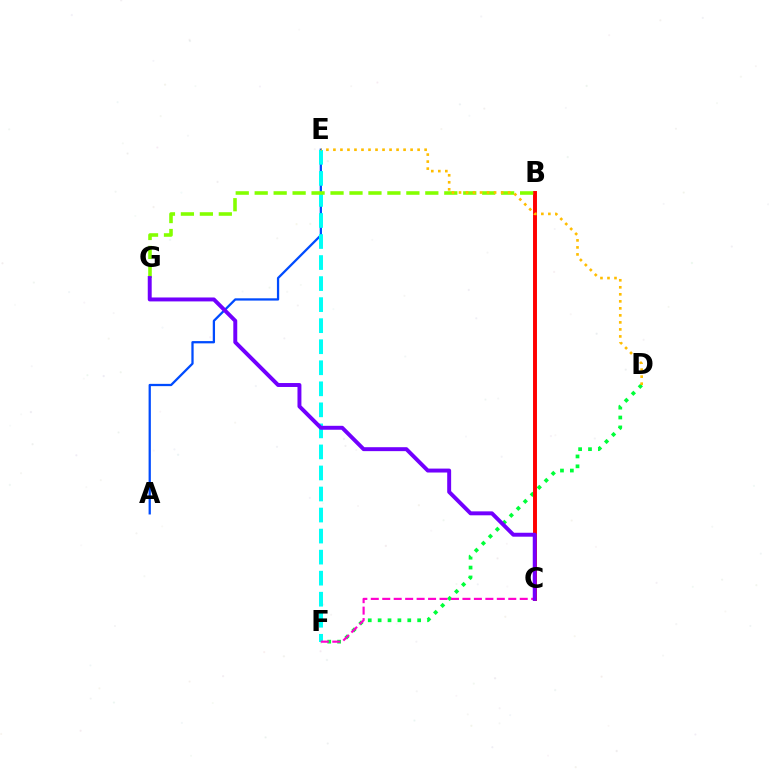{('A', 'E'): [{'color': '#004bff', 'line_style': 'solid', 'thickness': 1.64}], ('E', 'F'): [{'color': '#00fff6', 'line_style': 'dashed', 'thickness': 2.86}], ('D', 'F'): [{'color': '#00ff39', 'line_style': 'dotted', 'thickness': 2.68}], ('B', 'C'): [{'color': '#ff0000', 'line_style': 'solid', 'thickness': 2.83}], ('B', 'G'): [{'color': '#84ff00', 'line_style': 'dashed', 'thickness': 2.58}], ('D', 'E'): [{'color': '#ffbd00', 'line_style': 'dotted', 'thickness': 1.91}], ('C', 'F'): [{'color': '#ff00cf', 'line_style': 'dashed', 'thickness': 1.56}], ('C', 'G'): [{'color': '#7200ff', 'line_style': 'solid', 'thickness': 2.83}]}